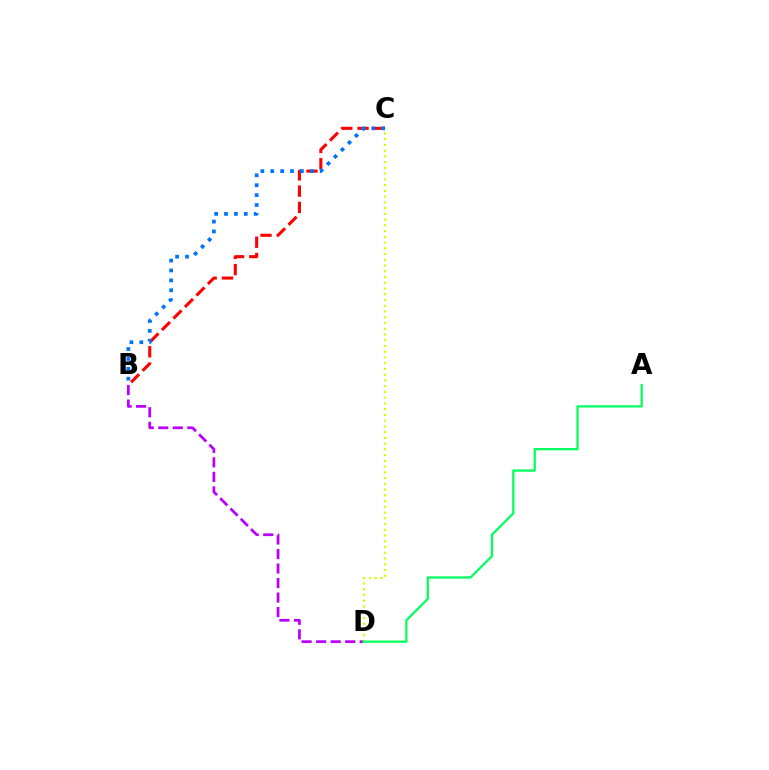{('B', 'C'): [{'color': '#ff0000', 'line_style': 'dashed', 'thickness': 2.21}, {'color': '#0074ff', 'line_style': 'dotted', 'thickness': 2.69}], ('B', 'D'): [{'color': '#b900ff', 'line_style': 'dashed', 'thickness': 1.97}], ('C', 'D'): [{'color': '#d1ff00', 'line_style': 'dotted', 'thickness': 1.56}], ('A', 'D'): [{'color': '#00ff5c', 'line_style': 'solid', 'thickness': 1.61}]}